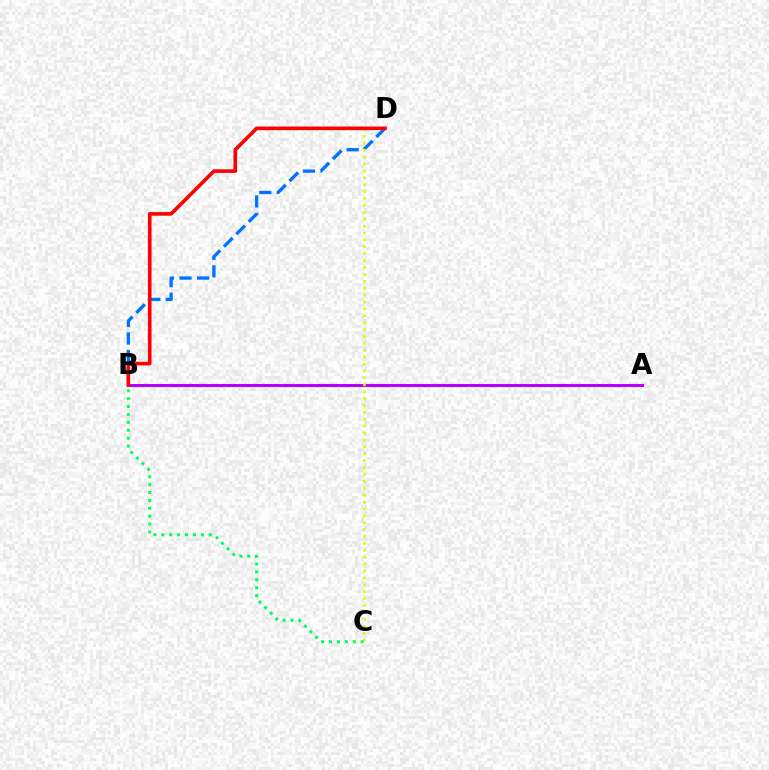{('B', 'D'): [{'color': '#0074ff', 'line_style': 'dashed', 'thickness': 2.38}, {'color': '#ff0000', 'line_style': 'solid', 'thickness': 2.6}], ('A', 'B'): [{'color': '#b900ff', 'line_style': 'solid', 'thickness': 2.19}], ('C', 'D'): [{'color': '#d1ff00', 'line_style': 'dotted', 'thickness': 1.87}], ('B', 'C'): [{'color': '#00ff5c', 'line_style': 'dotted', 'thickness': 2.15}]}